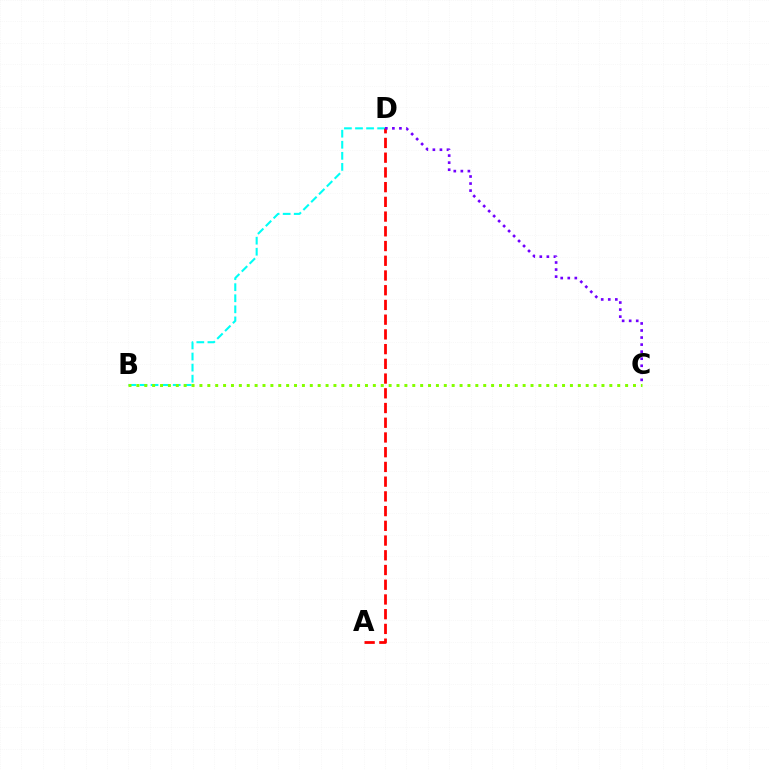{('B', 'D'): [{'color': '#00fff6', 'line_style': 'dashed', 'thickness': 1.5}], ('B', 'C'): [{'color': '#84ff00', 'line_style': 'dotted', 'thickness': 2.14}], ('A', 'D'): [{'color': '#ff0000', 'line_style': 'dashed', 'thickness': 2.0}], ('C', 'D'): [{'color': '#7200ff', 'line_style': 'dotted', 'thickness': 1.92}]}